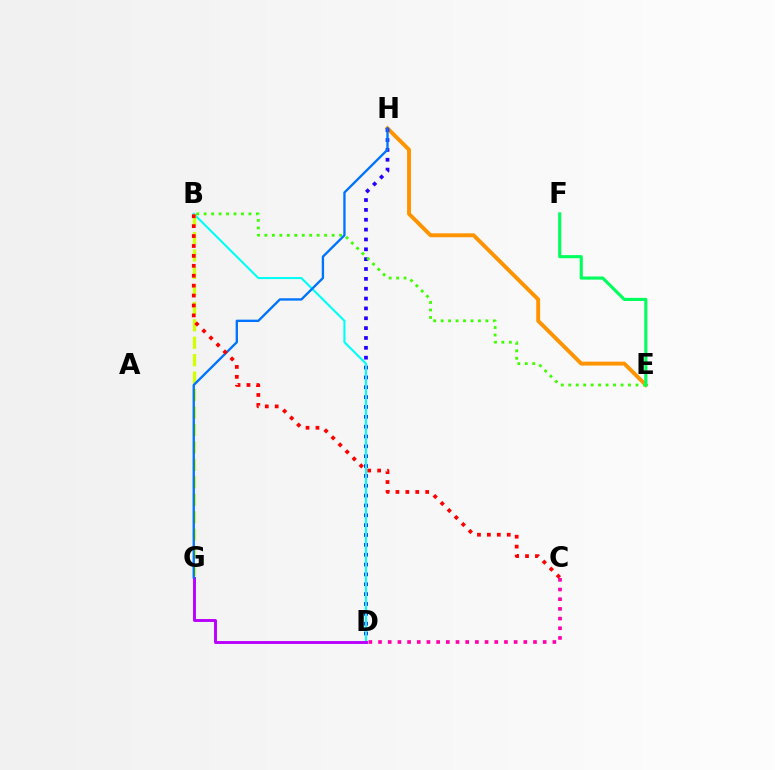{('E', 'H'): [{'color': '#ff9400', 'line_style': 'solid', 'thickness': 2.82}], ('C', 'D'): [{'color': '#ff00ac', 'line_style': 'dotted', 'thickness': 2.63}], ('D', 'H'): [{'color': '#2500ff', 'line_style': 'dotted', 'thickness': 2.68}], ('B', 'D'): [{'color': '#00fff6', 'line_style': 'solid', 'thickness': 1.51}], ('B', 'G'): [{'color': '#d1ff00', 'line_style': 'dashed', 'thickness': 2.37}], ('B', 'E'): [{'color': '#3dff00', 'line_style': 'dotted', 'thickness': 2.03}], ('D', 'G'): [{'color': '#b900ff', 'line_style': 'solid', 'thickness': 2.1}], ('G', 'H'): [{'color': '#0074ff', 'line_style': 'solid', 'thickness': 1.69}], ('E', 'F'): [{'color': '#00ff5c', 'line_style': 'solid', 'thickness': 2.24}], ('B', 'C'): [{'color': '#ff0000', 'line_style': 'dotted', 'thickness': 2.69}]}